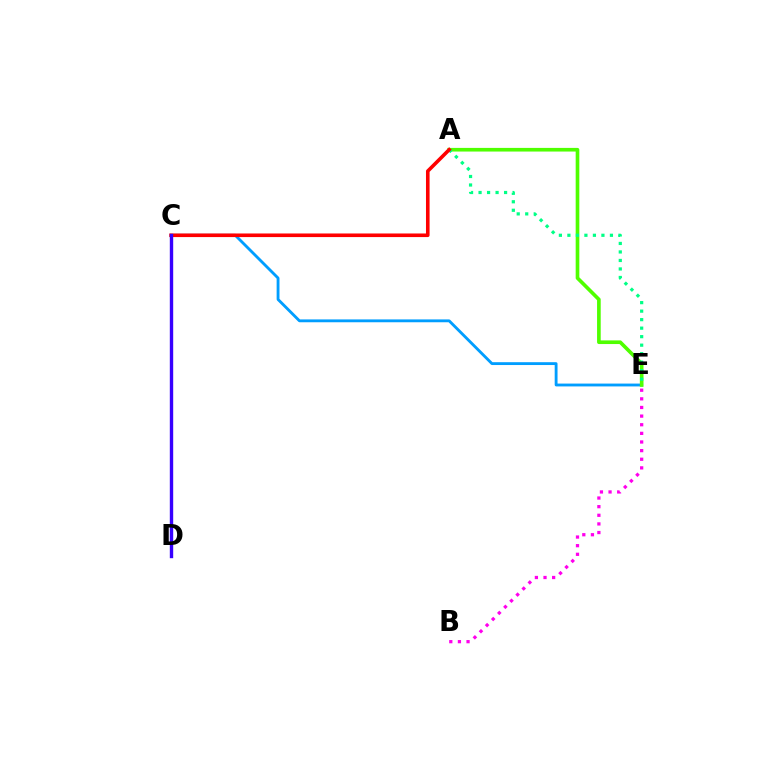{('C', 'E'): [{'color': '#009eff', 'line_style': 'solid', 'thickness': 2.05}], ('C', 'D'): [{'color': '#ffd500', 'line_style': 'dashed', 'thickness': 2.1}, {'color': '#3700ff', 'line_style': 'solid', 'thickness': 2.44}], ('A', 'E'): [{'color': '#4fff00', 'line_style': 'solid', 'thickness': 2.63}, {'color': '#00ff86', 'line_style': 'dotted', 'thickness': 2.31}], ('A', 'C'): [{'color': '#ff0000', 'line_style': 'solid', 'thickness': 2.59}], ('B', 'E'): [{'color': '#ff00ed', 'line_style': 'dotted', 'thickness': 2.34}]}